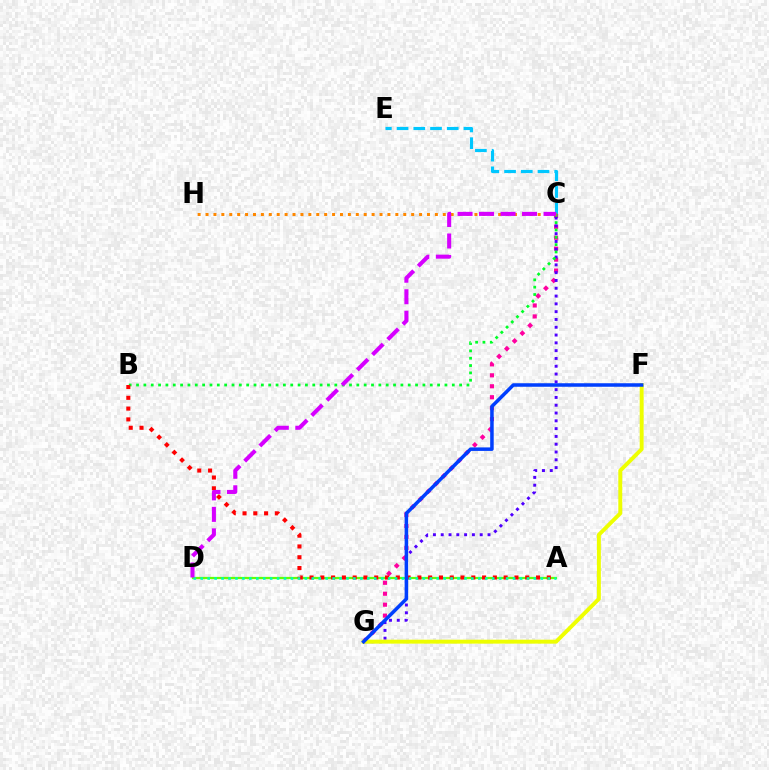{('A', 'D'): [{'color': '#66ff00', 'line_style': 'solid', 'thickness': 1.61}, {'color': '#00ffaf', 'line_style': 'dotted', 'thickness': 1.89}], ('C', 'E'): [{'color': '#00c7ff', 'line_style': 'dashed', 'thickness': 2.27}], ('C', 'G'): [{'color': '#ff00a0', 'line_style': 'dotted', 'thickness': 2.97}, {'color': '#4f00ff', 'line_style': 'dotted', 'thickness': 2.12}], ('B', 'C'): [{'color': '#00ff27', 'line_style': 'dotted', 'thickness': 2.0}], ('A', 'B'): [{'color': '#ff0000', 'line_style': 'dotted', 'thickness': 2.93}], ('C', 'H'): [{'color': '#ff8800', 'line_style': 'dotted', 'thickness': 2.15}], ('F', 'G'): [{'color': '#eeff00', 'line_style': 'solid', 'thickness': 2.83}, {'color': '#003fff', 'line_style': 'solid', 'thickness': 2.53}], ('C', 'D'): [{'color': '#d600ff', 'line_style': 'dashed', 'thickness': 2.92}]}